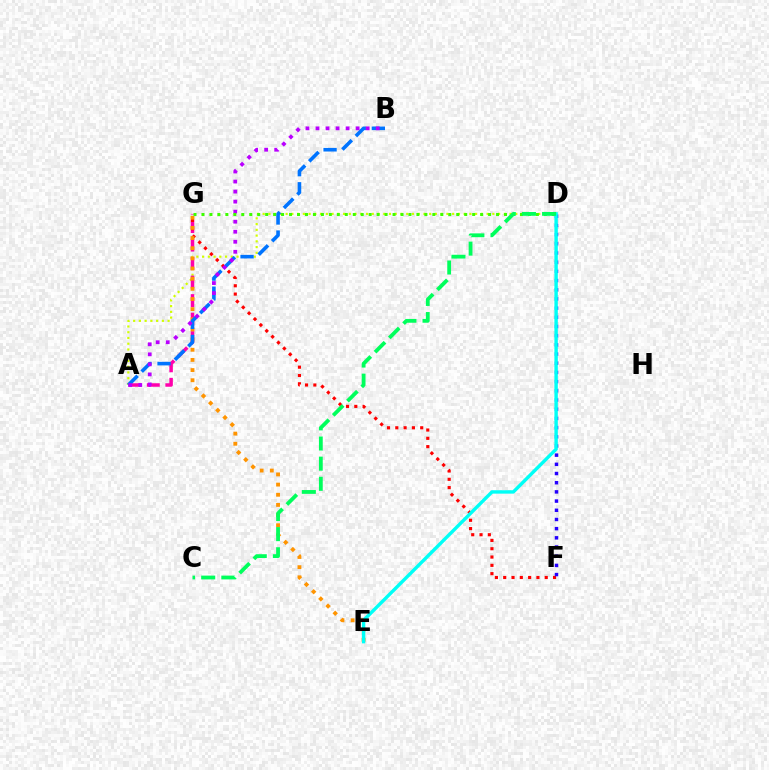{('A', 'D'): [{'color': '#d1ff00', 'line_style': 'dotted', 'thickness': 1.56}], ('A', 'G'): [{'color': '#ff00ac', 'line_style': 'dashed', 'thickness': 2.51}], ('F', 'G'): [{'color': '#ff0000', 'line_style': 'dotted', 'thickness': 2.26}], ('E', 'G'): [{'color': '#ff9400', 'line_style': 'dotted', 'thickness': 2.76}], ('A', 'B'): [{'color': '#0074ff', 'line_style': 'dashed', 'thickness': 2.59}, {'color': '#b900ff', 'line_style': 'dotted', 'thickness': 2.73}], ('D', 'G'): [{'color': '#3dff00', 'line_style': 'dotted', 'thickness': 2.16}], ('D', 'F'): [{'color': '#2500ff', 'line_style': 'dotted', 'thickness': 2.5}], ('D', 'E'): [{'color': '#00fff6', 'line_style': 'solid', 'thickness': 2.45}], ('C', 'D'): [{'color': '#00ff5c', 'line_style': 'dashed', 'thickness': 2.74}]}